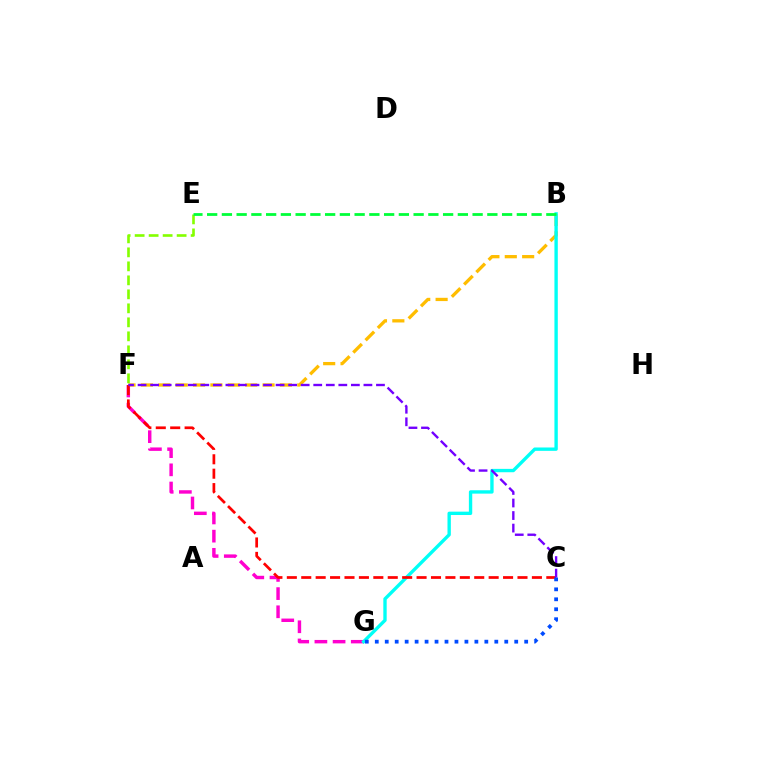{('F', 'G'): [{'color': '#ff00cf', 'line_style': 'dashed', 'thickness': 2.47}], ('B', 'F'): [{'color': '#ffbd00', 'line_style': 'dashed', 'thickness': 2.36}], ('E', 'F'): [{'color': '#84ff00', 'line_style': 'dashed', 'thickness': 1.9}], ('B', 'G'): [{'color': '#00fff6', 'line_style': 'solid', 'thickness': 2.42}], ('B', 'E'): [{'color': '#00ff39', 'line_style': 'dashed', 'thickness': 2.0}], ('C', 'F'): [{'color': '#ff0000', 'line_style': 'dashed', 'thickness': 1.96}, {'color': '#7200ff', 'line_style': 'dashed', 'thickness': 1.7}], ('C', 'G'): [{'color': '#004bff', 'line_style': 'dotted', 'thickness': 2.71}]}